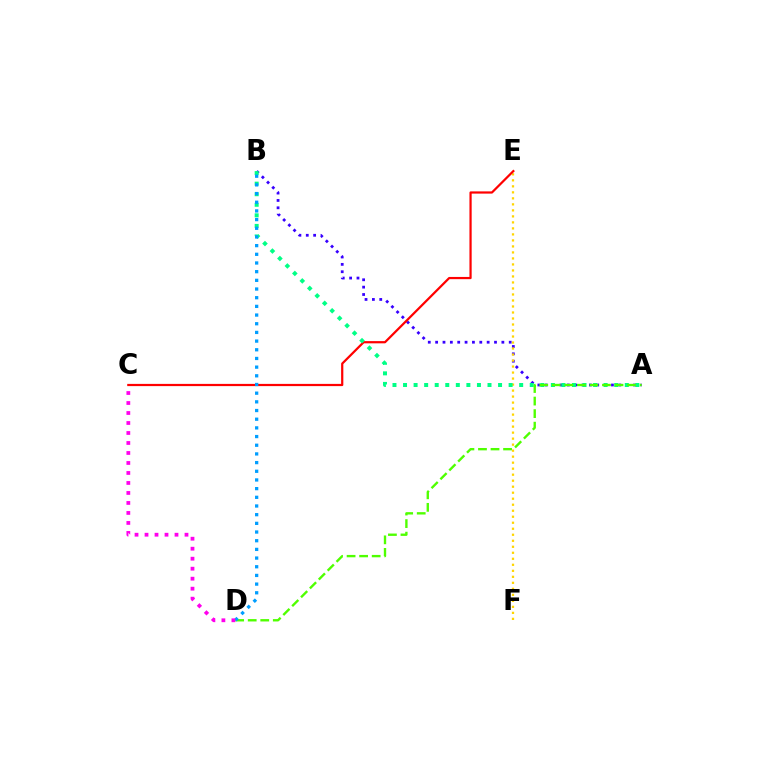{('A', 'B'): [{'color': '#3700ff', 'line_style': 'dotted', 'thickness': 2.0}, {'color': '#00ff86', 'line_style': 'dotted', 'thickness': 2.87}], ('E', 'F'): [{'color': '#ffd500', 'line_style': 'dotted', 'thickness': 1.63}], ('C', 'E'): [{'color': '#ff0000', 'line_style': 'solid', 'thickness': 1.6}], ('A', 'D'): [{'color': '#4fff00', 'line_style': 'dashed', 'thickness': 1.7}], ('B', 'D'): [{'color': '#009eff', 'line_style': 'dotted', 'thickness': 2.36}], ('C', 'D'): [{'color': '#ff00ed', 'line_style': 'dotted', 'thickness': 2.72}]}